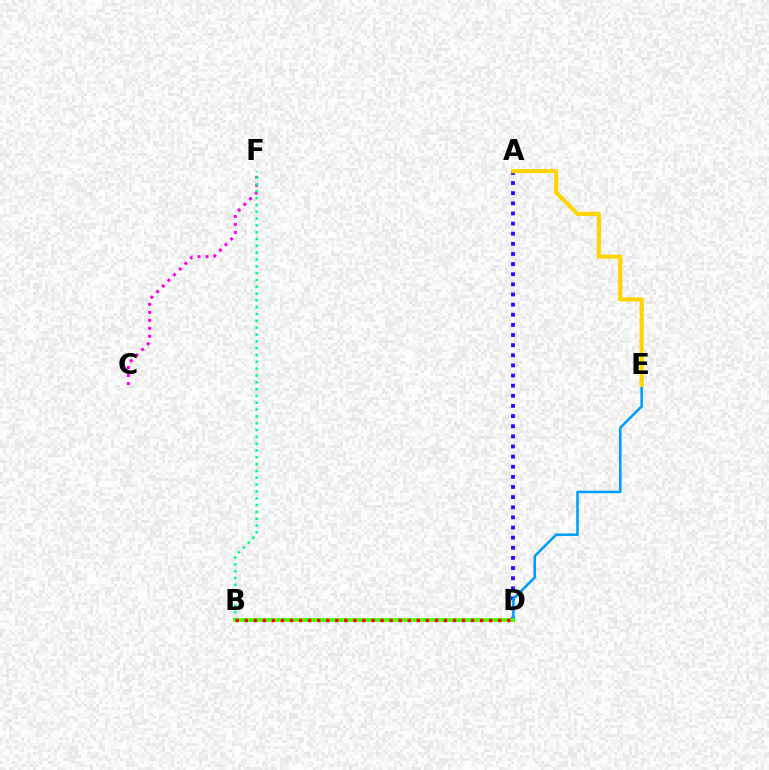{('A', 'D'): [{'color': '#3700ff', 'line_style': 'dotted', 'thickness': 2.75}], ('C', 'F'): [{'color': '#ff00ed', 'line_style': 'dotted', 'thickness': 2.17}], ('D', 'E'): [{'color': '#009eff', 'line_style': 'solid', 'thickness': 1.87}], ('B', 'F'): [{'color': '#00ff86', 'line_style': 'dotted', 'thickness': 1.85}], ('A', 'E'): [{'color': '#ffd500', 'line_style': 'solid', 'thickness': 2.97}], ('B', 'D'): [{'color': '#4fff00', 'line_style': 'solid', 'thickness': 2.69}, {'color': '#ff0000', 'line_style': 'dotted', 'thickness': 2.46}]}